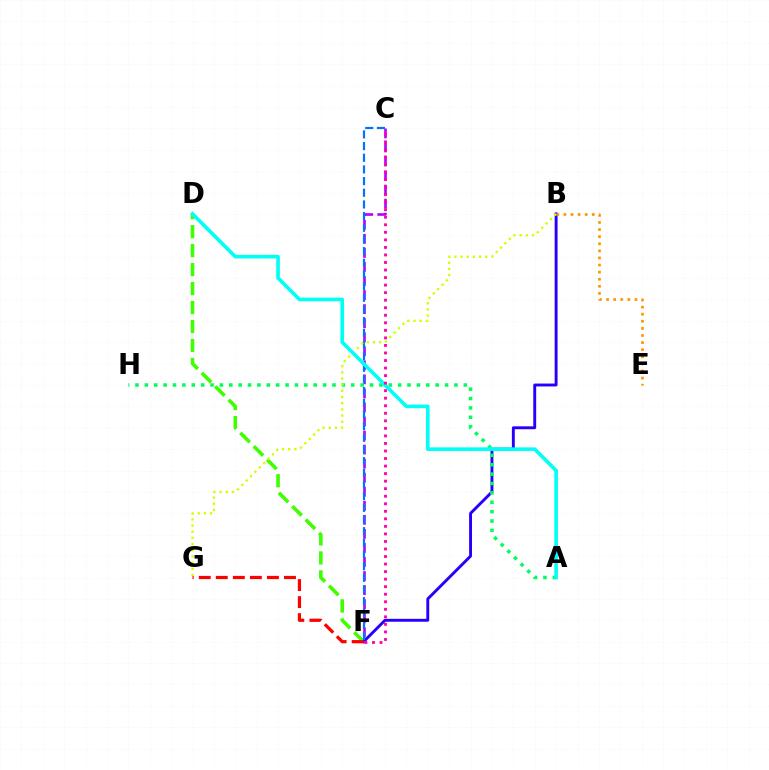{('D', 'F'): [{'color': '#3dff00', 'line_style': 'dashed', 'thickness': 2.58}], ('B', 'F'): [{'color': '#2500ff', 'line_style': 'solid', 'thickness': 2.09}], ('C', 'F'): [{'color': '#b900ff', 'line_style': 'dashed', 'thickness': 1.91}, {'color': '#0074ff', 'line_style': 'dashed', 'thickness': 1.59}, {'color': '#ff00ac', 'line_style': 'dotted', 'thickness': 2.05}], ('A', 'H'): [{'color': '#00ff5c', 'line_style': 'dotted', 'thickness': 2.55}], ('B', 'G'): [{'color': '#d1ff00', 'line_style': 'dotted', 'thickness': 1.68}], ('A', 'D'): [{'color': '#00fff6', 'line_style': 'solid', 'thickness': 2.61}], ('F', 'G'): [{'color': '#ff0000', 'line_style': 'dashed', 'thickness': 2.32}], ('B', 'E'): [{'color': '#ff9400', 'line_style': 'dotted', 'thickness': 1.93}]}